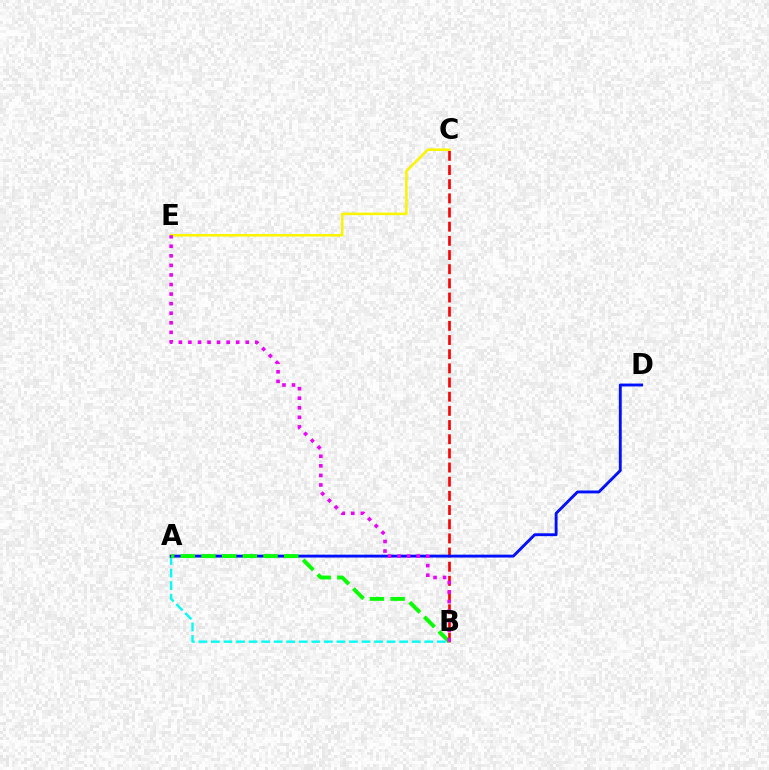{('A', 'B'): [{'color': '#00fff6', 'line_style': 'dashed', 'thickness': 1.7}, {'color': '#08ff00', 'line_style': 'dashed', 'thickness': 2.81}], ('B', 'C'): [{'color': '#ff0000', 'line_style': 'dashed', 'thickness': 1.92}], ('C', 'E'): [{'color': '#fcf500', 'line_style': 'solid', 'thickness': 1.84}], ('A', 'D'): [{'color': '#0010ff', 'line_style': 'solid', 'thickness': 2.07}], ('B', 'E'): [{'color': '#ee00ff', 'line_style': 'dotted', 'thickness': 2.6}]}